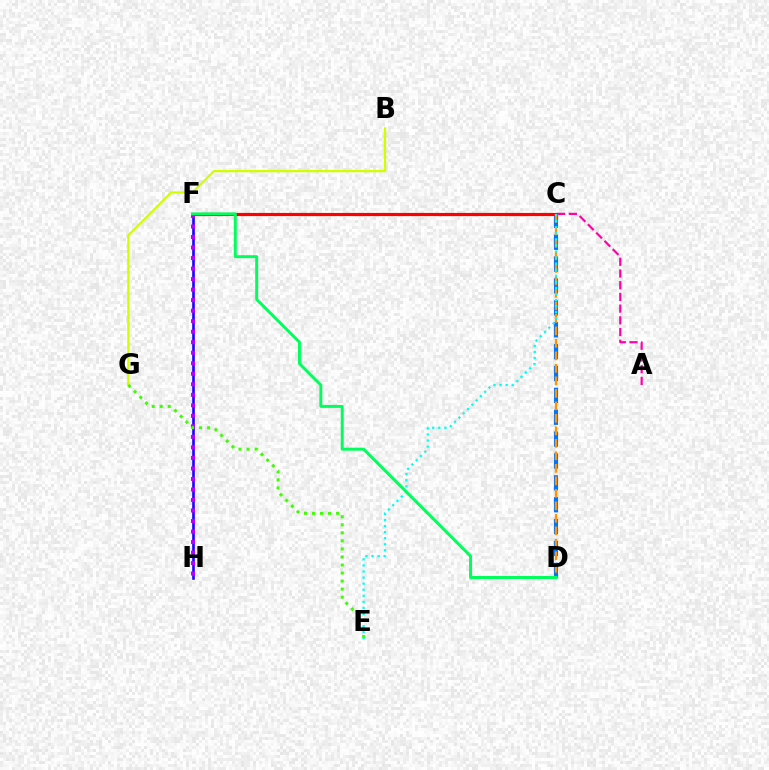{('B', 'G'): [{'color': '#d1ff00', 'line_style': 'solid', 'thickness': 1.61}], ('C', 'D'): [{'color': '#0074ff', 'line_style': 'dashed', 'thickness': 2.97}, {'color': '#ff9400', 'line_style': 'dashed', 'thickness': 1.7}], ('F', 'H'): [{'color': '#2500ff', 'line_style': 'solid', 'thickness': 1.9}, {'color': '#b900ff', 'line_style': 'dotted', 'thickness': 2.86}], ('A', 'C'): [{'color': '#ff00ac', 'line_style': 'dashed', 'thickness': 1.59}], ('C', 'F'): [{'color': '#ff0000', 'line_style': 'solid', 'thickness': 2.28}], ('E', 'G'): [{'color': '#3dff00', 'line_style': 'dotted', 'thickness': 2.19}], ('C', 'E'): [{'color': '#00fff6', 'line_style': 'dotted', 'thickness': 1.65}], ('D', 'F'): [{'color': '#00ff5c', 'line_style': 'solid', 'thickness': 2.14}]}